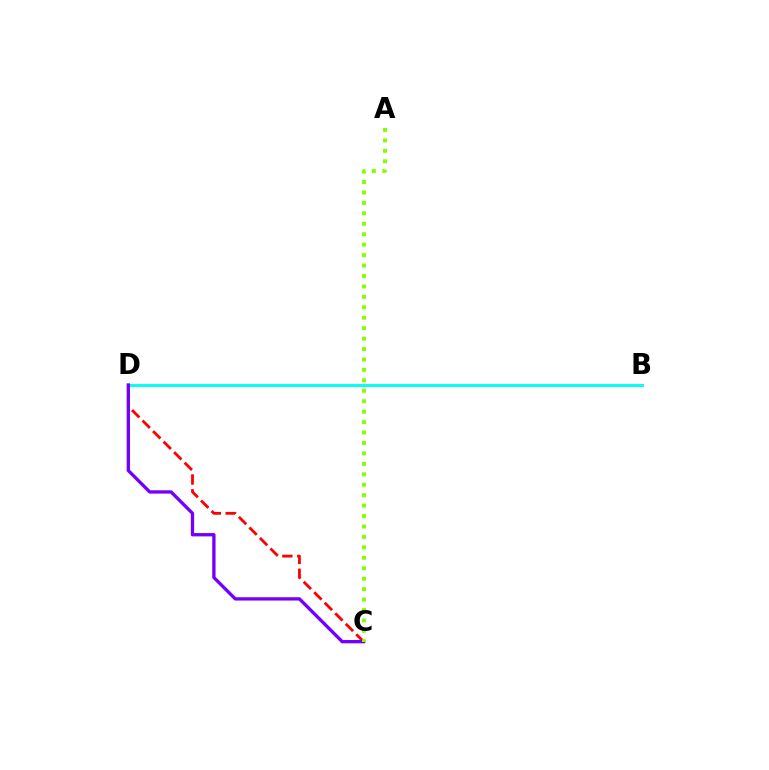{('B', 'D'): [{'color': '#00fff6', 'line_style': 'solid', 'thickness': 2.09}], ('C', 'D'): [{'color': '#ff0000', 'line_style': 'dashed', 'thickness': 2.02}, {'color': '#7200ff', 'line_style': 'solid', 'thickness': 2.39}], ('A', 'C'): [{'color': '#84ff00', 'line_style': 'dotted', 'thickness': 2.84}]}